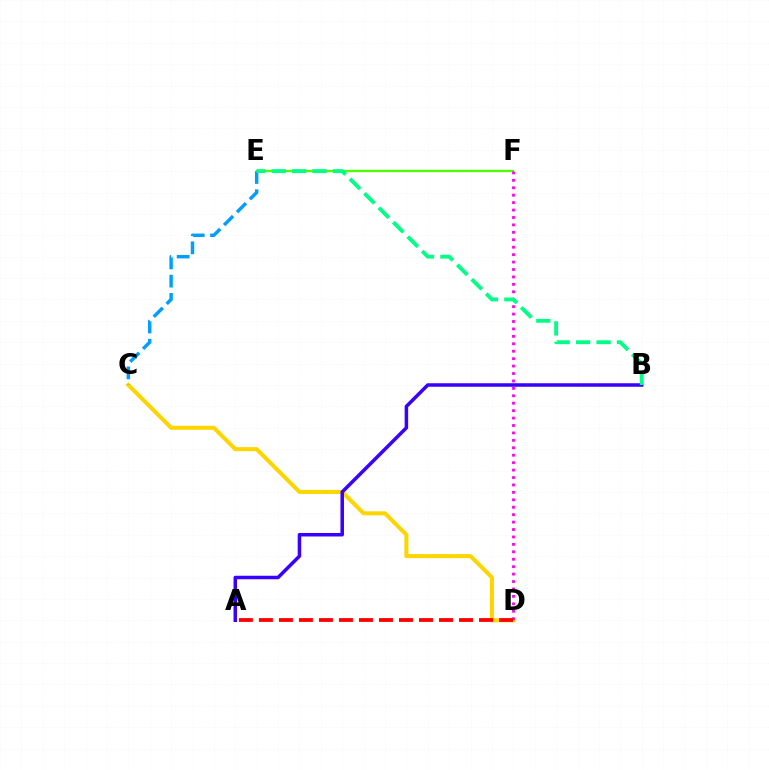{('C', 'D'): [{'color': '#ffd500', 'line_style': 'solid', 'thickness': 2.91}], ('E', 'F'): [{'color': '#4fff00', 'line_style': 'solid', 'thickness': 1.69}], ('A', 'B'): [{'color': '#3700ff', 'line_style': 'solid', 'thickness': 2.53}], ('C', 'E'): [{'color': '#009eff', 'line_style': 'dashed', 'thickness': 2.48}], ('D', 'F'): [{'color': '#ff00ed', 'line_style': 'dotted', 'thickness': 2.02}], ('A', 'D'): [{'color': '#ff0000', 'line_style': 'dashed', 'thickness': 2.72}], ('B', 'E'): [{'color': '#00ff86', 'line_style': 'dashed', 'thickness': 2.77}]}